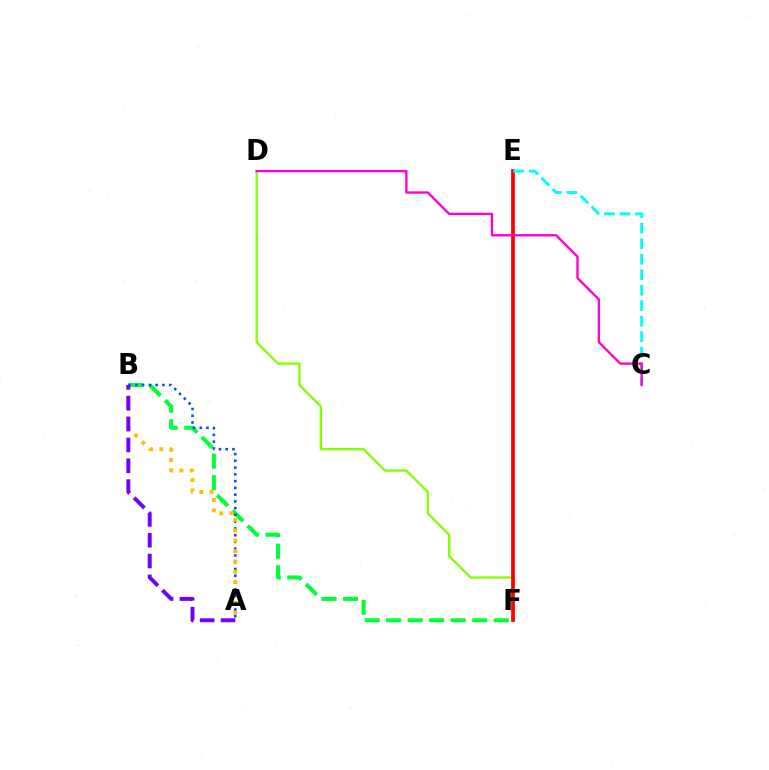{('B', 'F'): [{'color': '#00ff39', 'line_style': 'dashed', 'thickness': 2.92}], ('A', 'B'): [{'color': '#004bff', 'line_style': 'dotted', 'thickness': 1.84}, {'color': '#ffbd00', 'line_style': 'dotted', 'thickness': 2.81}, {'color': '#7200ff', 'line_style': 'dashed', 'thickness': 2.83}], ('D', 'F'): [{'color': '#84ff00', 'line_style': 'solid', 'thickness': 1.68}], ('E', 'F'): [{'color': '#ff0000', 'line_style': 'solid', 'thickness': 2.68}], ('C', 'E'): [{'color': '#00fff6', 'line_style': 'dashed', 'thickness': 2.1}], ('C', 'D'): [{'color': '#ff00cf', 'line_style': 'solid', 'thickness': 1.69}]}